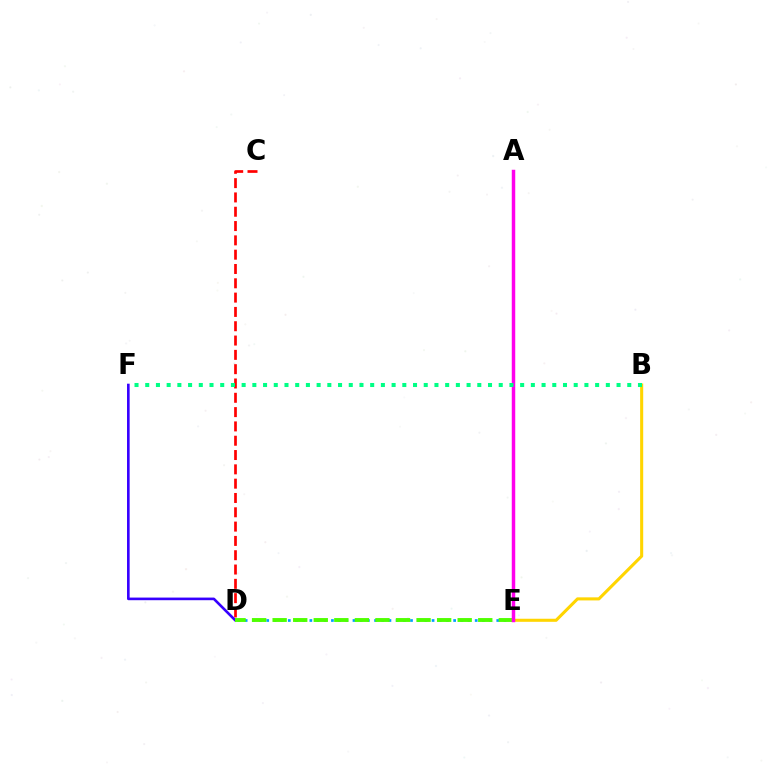{('D', 'E'): [{'color': '#009eff', 'line_style': 'dotted', 'thickness': 1.95}, {'color': '#4fff00', 'line_style': 'dashed', 'thickness': 2.79}], ('C', 'D'): [{'color': '#ff0000', 'line_style': 'dashed', 'thickness': 1.94}], ('D', 'F'): [{'color': '#3700ff', 'line_style': 'solid', 'thickness': 1.89}], ('B', 'E'): [{'color': '#ffd500', 'line_style': 'solid', 'thickness': 2.21}], ('A', 'E'): [{'color': '#ff00ed', 'line_style': 'solid', 'thickness': 2.5}], ('B', 'F'): [{'color': '#00ff86', 'line_style': 'dotted', 'thickness': 2.91}]}